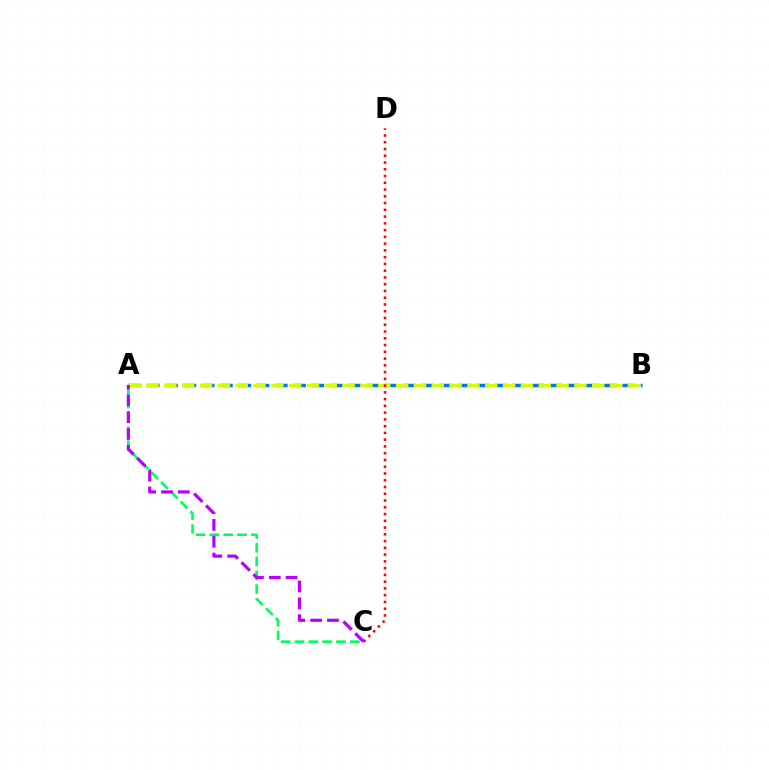{('A', 'B'): [{'color': '#0074ff', 'line_style': 'dashed', 'thickness': 2.49}, {'color': '#d1ff00', 'line_style': 'dashed', 'thickness': 2.42}], ('A', 'C'): [{'color': '#00ff5c', 'line_style': 'dashed', 'thickness': 1.88}, {'color': '#b900ff', 'line_style': 'dashed', 'thickness': 2.29}], ('C', 'D'): [{'color': '#ff0000', 'line_style': 'dotted', 'thickness': 1.84}]}